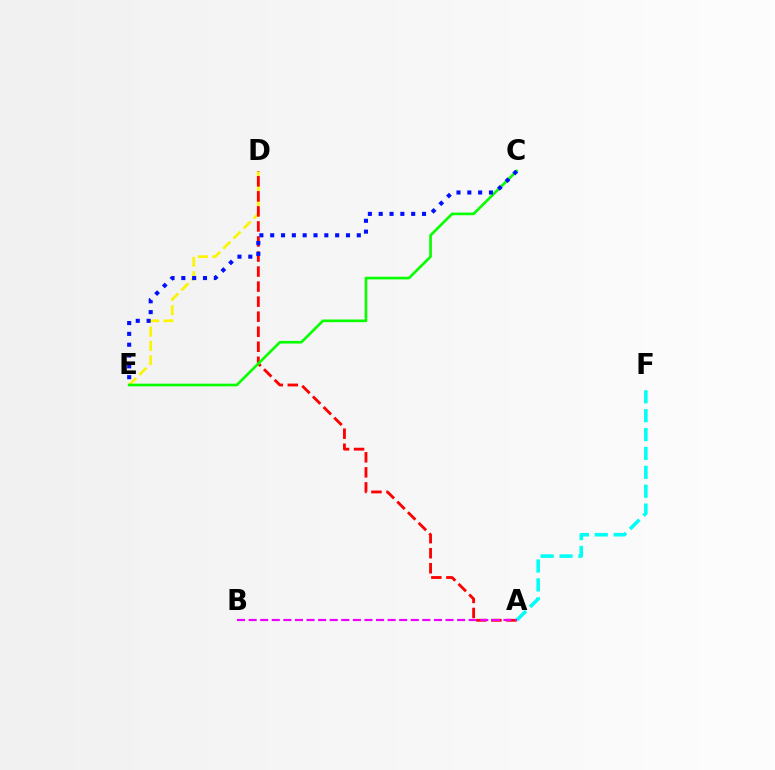{('A', 'F'): [{'color': '#00fff6', 'line_style': 'dashed', 'thickness': 2.56}], ('D', 'E'): [{'color': '#fcf500', 'line_style': 'dashed', 'thickness': 1.95}], ('A', 'D'): [{'color': '#ff0000', 'line_style': 'dashed', 'thickness': 2.04}], ('A', 'B'): [{'color': '#ee00ff', 'line_style': 'dashed', 'thickness': 1.57}], ('C', 'E'): [{'color': '#08ff00', 'line_style': 'solid', 'thickness': 1.92}, {'color': '#0010ff', 'line_style': 'dotted', 'thickness': 2.94}]}